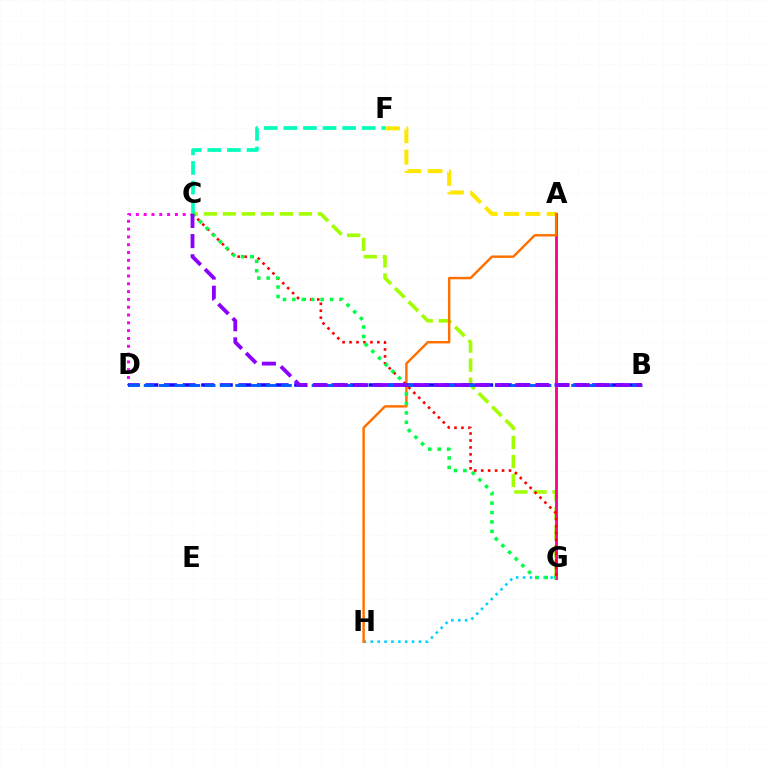{('C', 'D'): [{'color': '#fa00f9', 'line_style': 'dotted', 'thickness': 2.12}], ('C', 'G'): [{'color': '#a2ff00', 'line_style': 'dashed', 'thickness': 2.58}, {'color': '#ff0000', 'line_style': 'dotted', 'thickness': 1.89}, {'color': '#00ff45', 'line_style': 'dotted', 'thickness': 2.56}], ('C', 'F'): [{'color': '#00ffbb', 'line_style': 'dashed', 'thickness': 2.66}], ('A', 'G'): [{'color': '#31ff00', 'line_style': 'solid', 'thickness': 2.2}, {'color': '#ff0088', 'line_style': 'solid', 'thickness': 1.91}], ('B', 'D'): [{'color': '#1900ff', 'line_style': 'dashed', 'thickness': 2.53}, {'color': '#005dff', 'line_style': 'dashed', 'thickness': 2.07}], ('A', 'F'): [{'color': '#ffe600', 'line_style': 'dashed', 'thickness': 2.9}], ('G', 'H'): [{'color': '#00d3ff', 'line_style': 'dotted', 'thickness': 1.87}], ('A', 'H'): [{'color': '#ff7000', 'line_style': 'solid', 'thickness': 1.76}], ('B', 'C'): [{'color': '#8a00ff', 'line_style': 'dashed', 'thickness': 2.74}]}